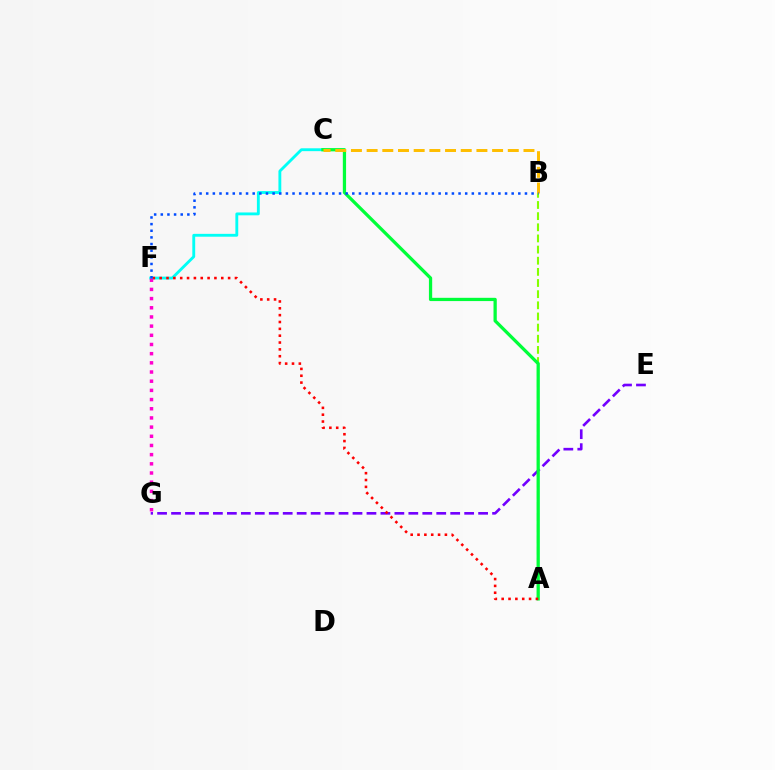{('C', 'F'): [{'color': '#00fff6', 'line_style': 'solid', 'thickness': 2.06}], ('E', 'G'): [{'color': '#7200ff', 'line_style': 'dashed', 'thickness': 1.9}], ('A', 'B'): [{'color': '#84ff00', 'line_style': 'dashed', 'thickness': 1.51}], ('A', 'C'): [{'color': '#00ff39', 'line_style': 'solid', 'thickness': 2.35}], ('B', 'C'): [{'color': '#ffbd00', 'line_style': 'dashed', 'thickness': 2.13}], ('A', 'F'): [{'color': '#ff0000', 'line_style': 'dotted', 'thickness': 1.86}], ('F', 'G'): [{'color': '#ff00cf', 'line_style': 'dotted', 'thickness': 2.49}], ('B', 'F'): [{'color': '#004bff', 'line_style': 'dotted', 'thickness': 1.8}]}